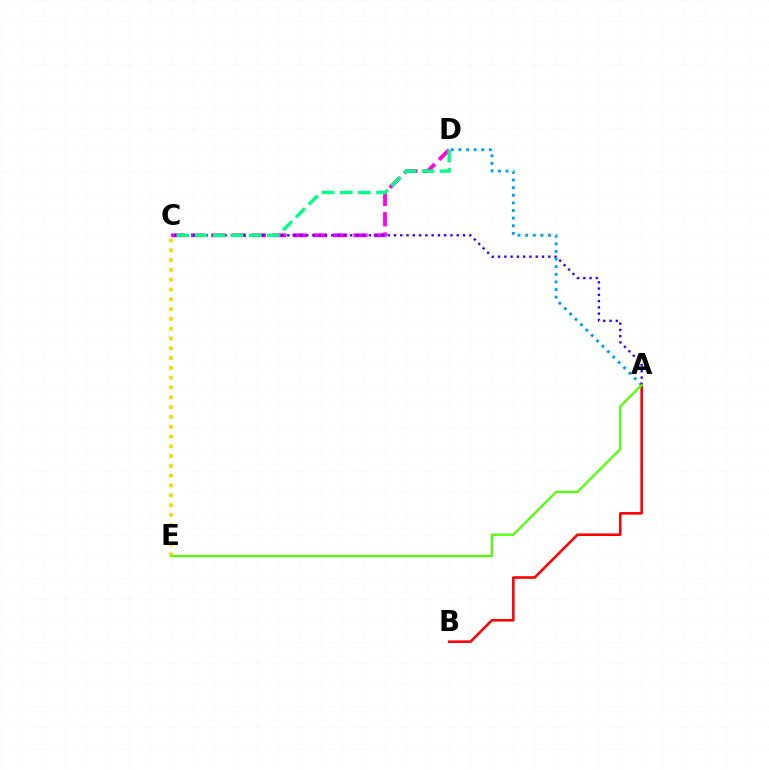{('C', 'D'): [{'color': '#ff00ed', 'line_style': 'dashed', 'thickness': 2.76}, {'color': '#00ff86', 'line_style': 'dashed', 'thickness': 2.46}], ('A', 'D'): [{'color': '#009eff', 'line_style': 'dotted', 'thickness': 2.07}], ('A', 'C'): [{'color': '#3700ff', 'line_style': 'dotted', 'thickness': 1.7}], ('C', 'E'): [{'color': '#ffd500', 'line_style': 'dotted', 'thickness': 2.66}], ('A', 'B'): [{'color': '#ff0000', 'line_style': 'solid', 'thickness': 1.85}], ('A', 'E'): [{'color': '#4fff00', 'line_style': 'solid', 'thickness': 1.6}]}